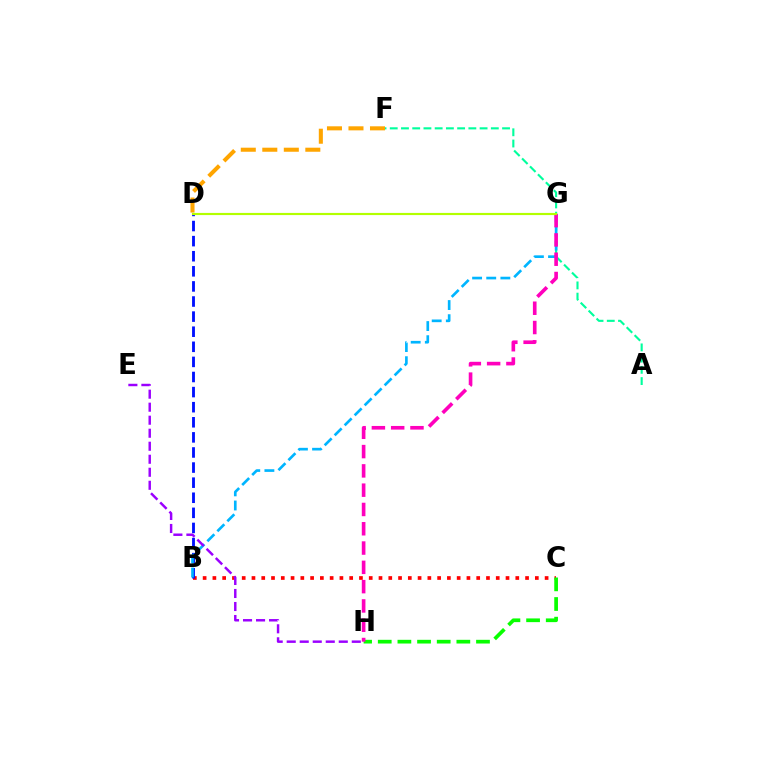{('B', 'C'): [{'color': '#ff0000', 'line_style': 'dotted', 'thickness': 2.65}], ('A', 'F'): [{'color': '#00ff9d', 'line_style': 'dashed', 'thickness': 1.53}], ('B', 'D'): [{'color': '#0010ff', 'line_style': 'dashed', 'thickness': 2.05}], ('C', 'H'): [{'color': '#08ff00', 'line_style': 'dashed', 'thickness': 2.67}], ('B', 'G'): [{'color': '#00b5ff', 'line_style': 'dashed', 'thickness': 1.92}], ('D', 'F'): [{'color': '#ffa500', 'line_style': 'dashed', 'thickness': 2.92}], ('E', 'H'): [{'color': '#9b00ff', 'line_style': 'dashed', 'thickness': 1.77}], ('G', 'H'): [{'color': '#ff00bd', 'line_style': 'dashed', 'thickness': 2.62}], ('D', 'G'): [{'color': '#b3ff00', 'line_style': 'solid', 'thickness': 1.56}]}